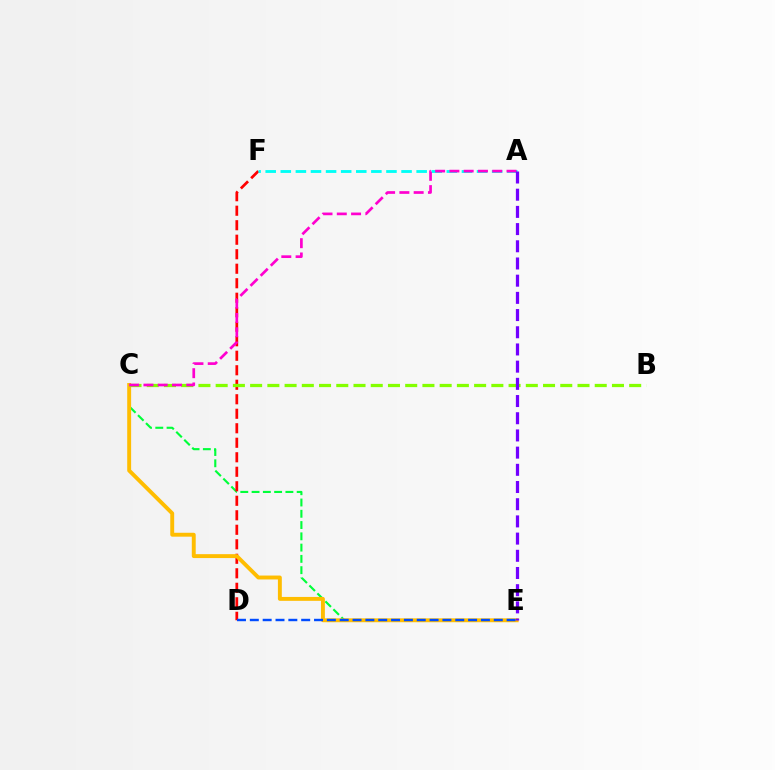{('C', 'E'): [{'color': '#00ff39', 'line_style': 'dashed', 'thickness': 1.53}, {'color': '#ffbd00', 'line_style': 'solid', 'thickness': 2.81}], ('D', 'F'): [{'color': '#ff0000', 'line_style': 'dashed', 'thickness': 1.97}], ('D', 'E'): [{'color': '#004bff', 'line_style': 'dashed', 'thickness': 1.74}], ('B', 'C'): [{'color': '#84ff00', 'line_style': 'dashed', 'thickness': 2.34}], ('A', 'F'): [{'color': '#00fff6', 'line_style': 'dashed', 'thickness': 2.05}], ('A', 'C'): [{'color': '#ff00cf', 'line_style': 'dashed', 'thickness': 1.94}], ('A', 'E'): [{'color': '#7200ff', 'line_style': 'dashed', 'thickness': 2.34}]}